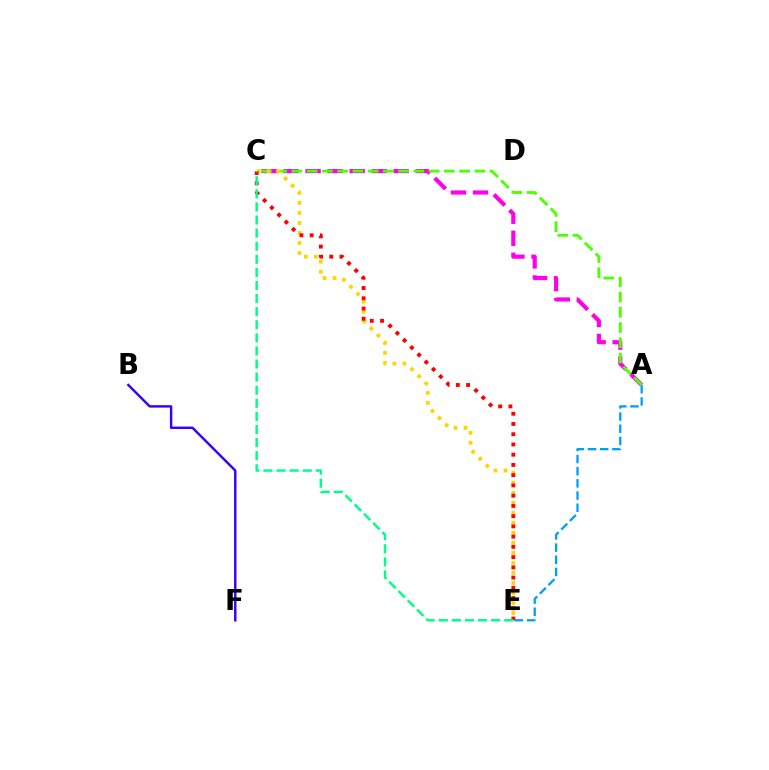{('B', 'F'): [{'color': '#3700ff', 'line_style': 'solid', 'thickness': 1.76}], ('A', 'C'): [{'color': '#ff00ed', 'line_style': 'dashed', 'thickness': 2.99}, {'color': '#4fff00', 'line_style': 'dashed', 'thickness': 2.07}], ('A', 'E'): [{'color': '#009eff', 'line_style': 'dashed', 'thickness': 1.65}], ('C', 'E'): [{'color': '#ffd500', 'line_style': 'dotted', 'thickness': 2.72}, {'color': '#ff0000', 'line_style': 'dotted', 'thickness': 2.78}, {'color': '#00ff86', 'line_style': 'dashed', 'thickness': 1.78}]}